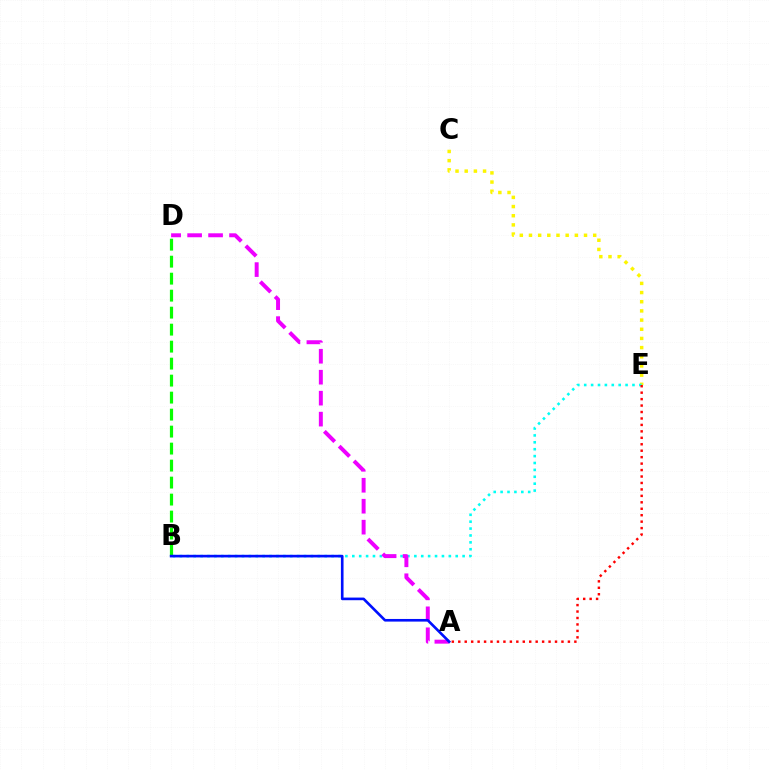{('C', 'E'): [{'color': '#fcf500', 'line_style': 'dotted', 'thickness': 2.49}], ('B', 'E'): [{'color': '#00fff6', 'line_style': 'dotted', 'thickness': 1.87}], ('A', 'E'): [{'color': '#ff0000', 'line_style': 'dotted', 'thickness': 1.75}], ('A', 'D'): [{'color': '#ee00ff', 'line_style': 'dashed', 'thickness': 2.85}], ('B', 'D'): [{'color': '#08ff00', 'line_style': 'dashed', 'thickness': 2.31}], ('A', 'B'): [{'color': '#0010ff', 'line_style': 'solid', 'thickness': 1.9}]}